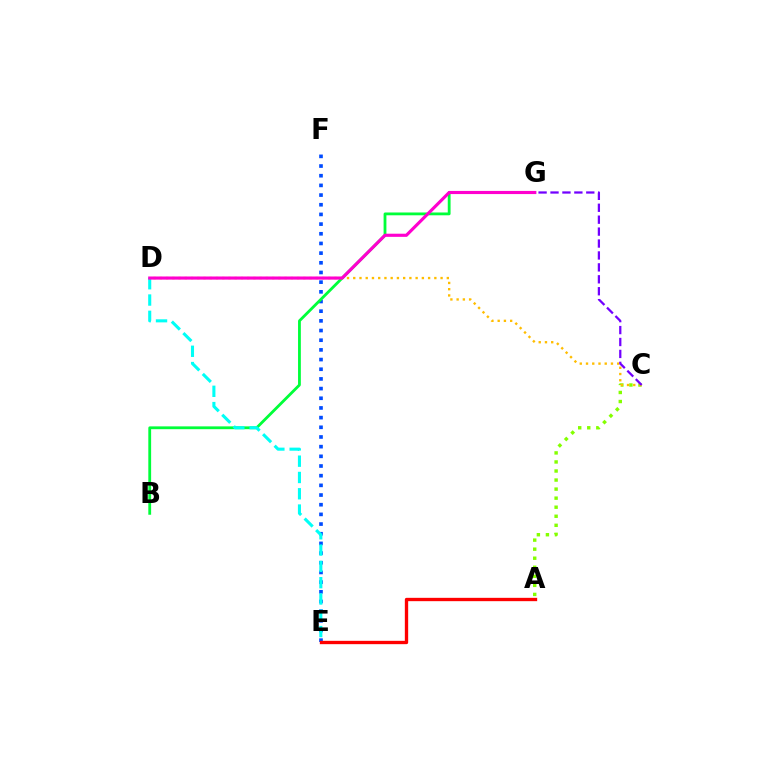{('A', 'C'): [{'color': '#84ff00', 'line_style': 'dotted', 'thickness': 2.46}], ('E', 'F'): [{'color': '#004bff', 'line_style': 'dotted', 'thickness': 2.63}], ('B', 'G'): [{'color': '#00ff39', 'line_style': 'solid', 'thickness': 2.02}], ('A', 'E'): [{'color': '#ff0000', 'line_style': 'solid', 'thickness': 2.4}], ('C', 'D'): [{'color': '#ffbd00', 'line_style': 'dotted', 'thickness': 1.7}], ('D', 'E'): [{'color': '#00fff6', 'line_style': 'dashed', 'thickness': 2.21}], ('C', 'G'): [{'color': '#7200ff', 'line_style': 'dashed', 'thickness': 1.62}], ('D', 'G'): [{'color': '#ff00cf', 'line_style': 'solid', 'thickness': 2.26}]}